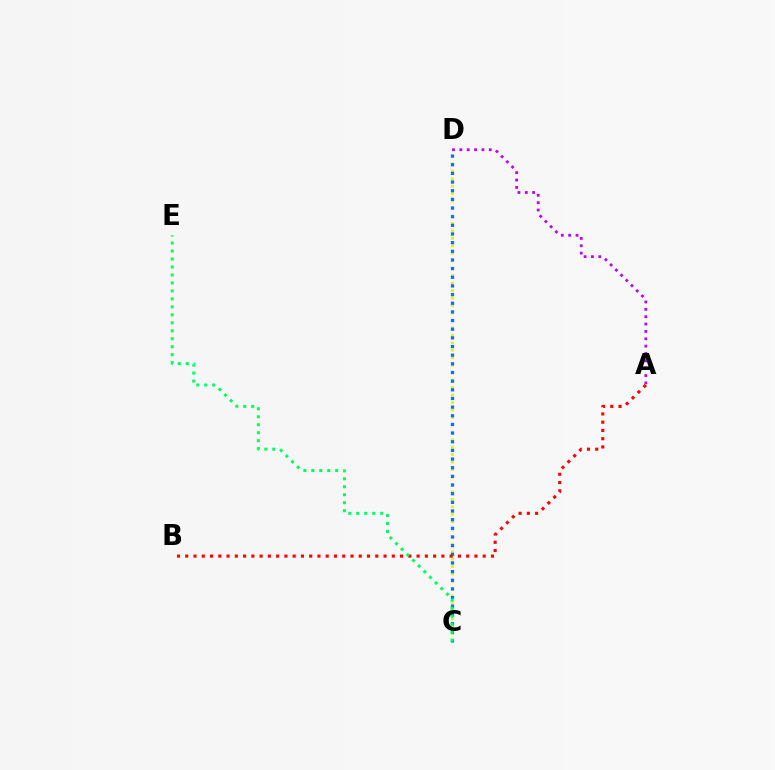{('C', 'D'): [{'color': '#d1ff00', 'line_style': 'dotted', 'thickness': 2.03}, {'color': '#0074ff', 'line_style': 'dotted', 'thickness': 2.35}], ('A', 'D'): [{'color': '#b900ff', 'line_style': 'dotted', 'thickness': 2.0}], ('A', 'B'): [{'color': '#ff0000', 'line_style': 'dotted', 'thickness': 2.24}], ('C', 'E'): [{'color': '#00ff5c', 'line_style': 'dotted', 'thickness': 2.17}]}